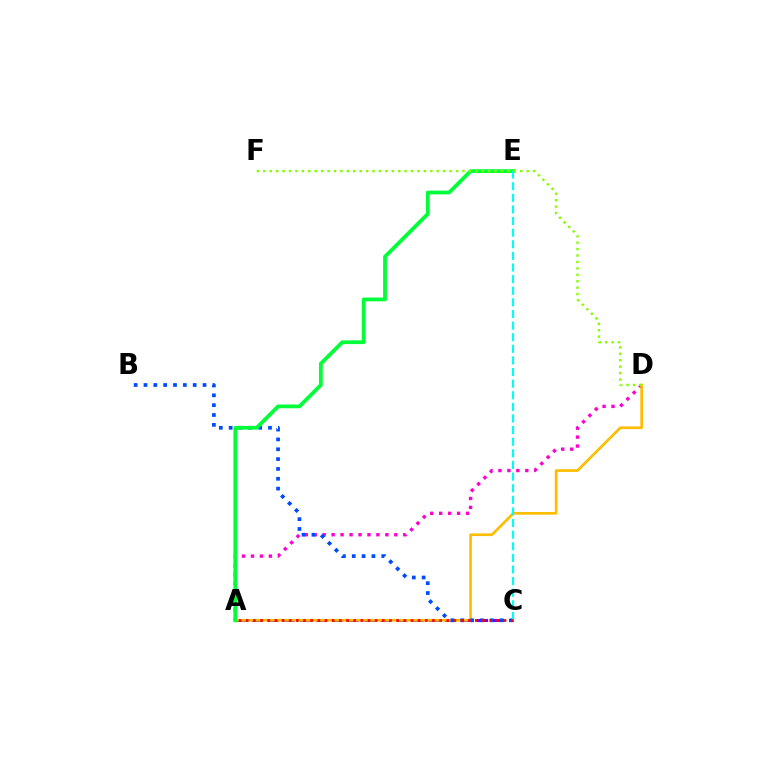{('A', 'D'): [{'color': '#ff00cf', 'line_style': 'dotted', 'thickness': 2.43}, {'color': '#ffbd00', 'line_style': 'solid', 'thickness': 1.93}], ('A', 'C'): [{'color': '#7200ff', 'line_style': 'dashed', 'thickness': 2.19}, {'color': '#ff0000', 'line_style': 'dotted', 'thickness': 1.95}], ('B', 'C'): [{'color': '#004bff', 'line_style': 'dotted', 'thickness': 2.67}], ('A', 'E'): [{'color': '#00ff39', 'line_style': 'solid', 'thickness': 2.71}], ('C', 'E'): [{'color': '#00fff6', 'line_style': 'dashed', 'thickness': 1.58}], ('D', 'F'): [{'color': '#84ff00', 'line_style': 'dotted', 'thickness': 1.75}]}